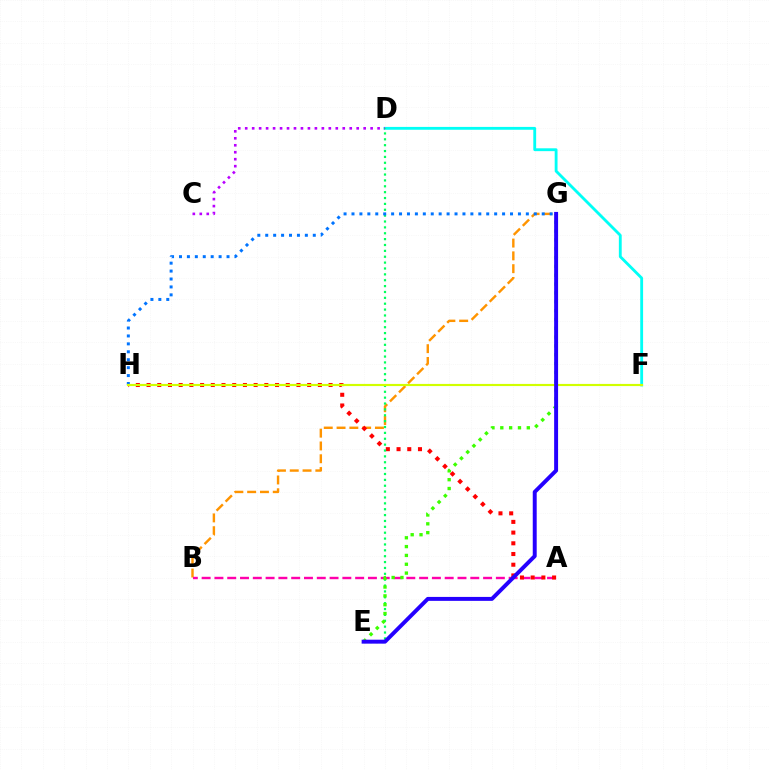{('B', 'G'): [{'color': '#ff9400', 'line_style': 'dashed', 'thickness': 1.74}], ('A', 'B'): [{'color': '#ff00ac', 'line_style': 'dashed', 'thickness': 1.74}], ('D', 'F'): [{'color': '#00fff6', 'line_style': 'solid', 'thickness': 2.05}], ('C', 'D'): [{'color': '#b900ff', 'line_style': 'dotted', 'thickness': 1.89}], ('A', 'H'): [{'color': '#ff0000', 'line_style': 'dotted', 'thickness': 2.91}], ('D', 'E'): [{'color': '#00ff5c', 'line_style': 'dotted', 'thickness': 1.6}], ('G', 'H'): [{'color': '#0074ff', 'line_style': 'dotted', 'thickness': 2.15}], ('F', 'H'): [{'color': '#d1ff00', 'line_style': 'solid', 'thickness': 1.55}], ('E', 'G'): [{'color': '#3dff00', 'line_style': 'dotted', 'thickness': 2.4}, {'color': '#2500ff', 'line_style': 'solid', 'thickness': 2.84}]}